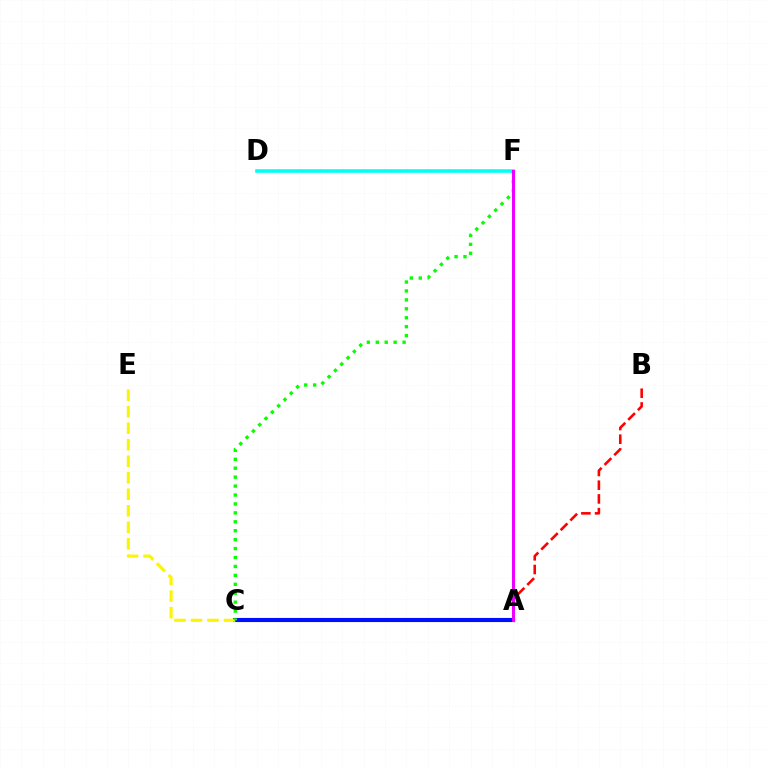{('A', 'C'): [{'color': '#0010ff', 'line_style': 'solid', 'thickness': 2.97}], ('A', 'B'): [{'color': '#ff0000', 'line_style': 'dashed', 'thickness': 1.86}], ('D', 'F'): [{'color': '#00fff6', 'line_style': 'solid', 'thickness': 2.58}], ('C', 'E'): [{'color': '#fcf500', 'line_style': 'dashed', 'thickness': 2.24}], ('C', 'F'): [{'color': '#08ff00', 'line_style': 'dotted', 'thickness': 2.43}], ('A', 'F'): [{'color': '#ee00ff', 'line_style': 'solid', 'thickness': 2.2}]}